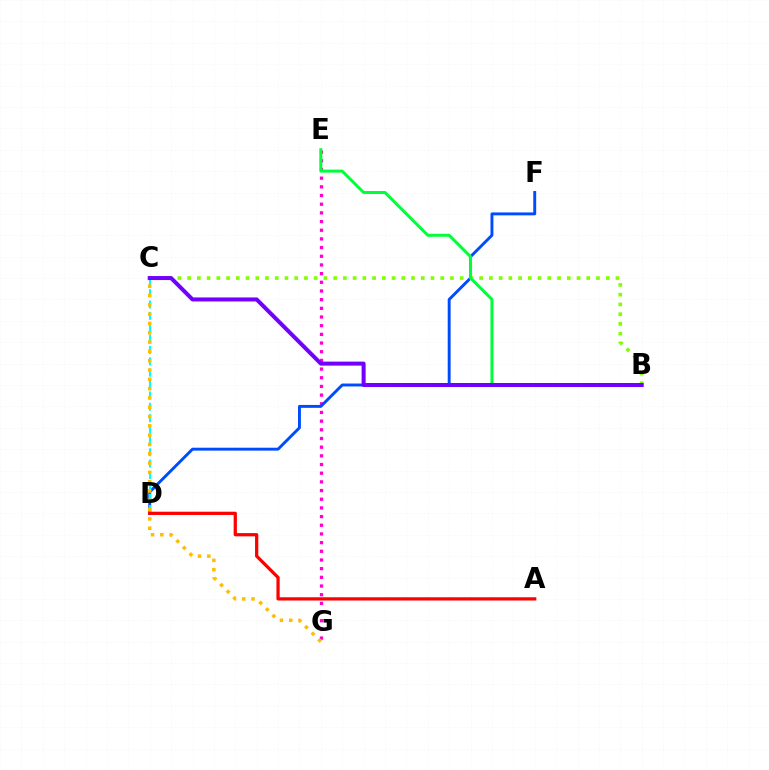{('B', 'C'): [{'color': '#84ff00', 'line_style': 'dotted', 'thickness': 2.64}, {'color': '#7200ff', 'line_style': 'solid', 'thickness': 2.88}], ('E', 'G'): [{'color': '#ff00cf', 'line_style': 'dotted', 'thickness': 2.36}], ('D', 'F'): [{'color': '#004bff', 'line_style': 'solid', 'thickness': 2.1}], ('C', 'D'): [{'color': '#00fff6', 'line_style': 'dashed', 'thickness': 1.54}], ('C', 'G'): [{'color': '#ffbd00', 'line_style': 'dotted', 'thickness': 2.53}], ('A', 'D'): [{'color': '#ff0000', 'line_style': 'solid', 'thickness': 2.34}], ('B', 'E'): [{'color': '#00ff39', 'line_style': 'solid', 'thickness': 2.16}]}